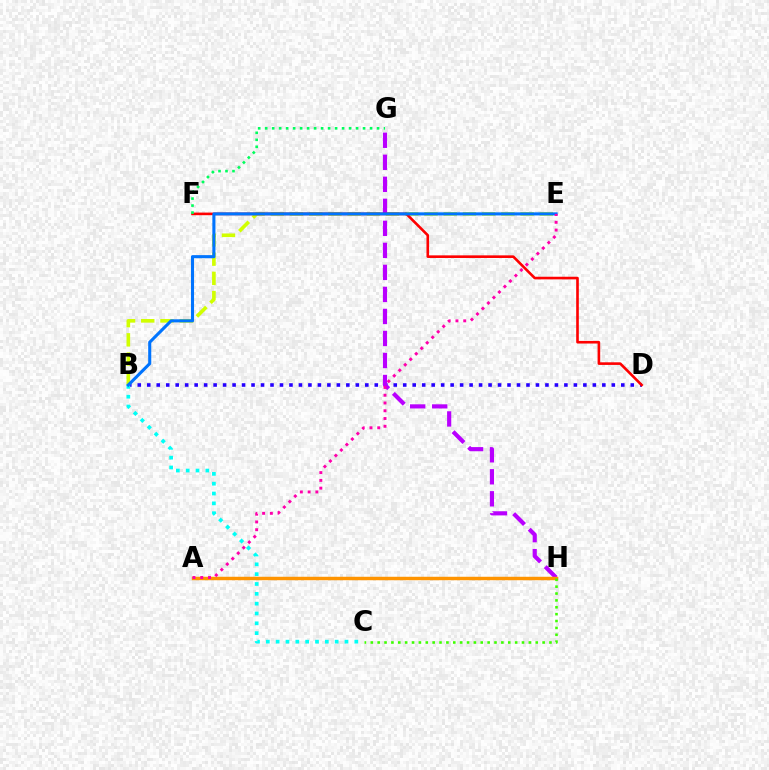{('B', 'D'): [{'color': '#2500ff', 'line_style': 'dotted', 'thickness': 2.58}], ('B', 'E'): [{'color': '#d1ff00', 'line_style': 'dashed', 'thickness': 2.61}, {'color': '#0074ff', 'line_style': 'solid', 'thickness': 2.22}], ('B', 'C'): [{'color': '#00fff6', 'line_style': 'dotted', 'thickness': 2.67}], ('G', 'H'): [{'color': '#b900ff', 'line_style': 'dashed', 'thickness': 2.99}], ('D', 'F'): [{'color': '#ff0000', 'line_style': 'solid', 'thickness': 1.89}], ('A', 'H'): [{'color': '#ff9400', 'line_style': 'solid', 'thickness': 2.49}], ('F', 'G'): [{'color': '#00ff5c', 'line_style': 'dotted', 'thickness': 1.9}], ('C', 'H'): [{'color': '#3dff00', 'line_style': 'dotted', 'thickness': 1.87}], ('A', 'E'): [{'color': '#ff00ac', 'line_style': 'dotted', 'thickness': 2.11}]}